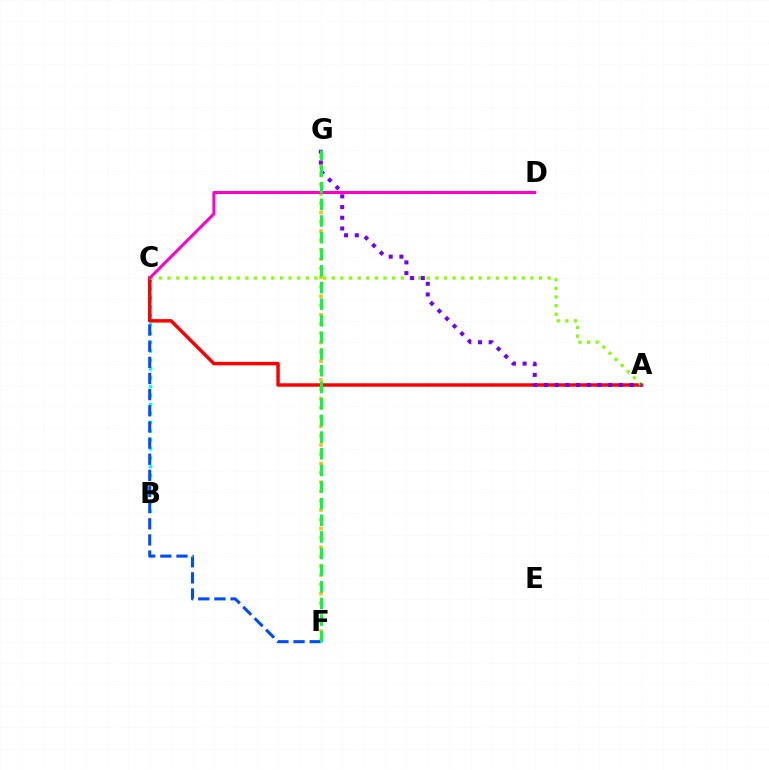{('B', 'C'): [{'color': '#00fff6', 'line_style': 'dotted', 'thickness': 2.41}], ('F', 'G'): [{'color': '#ffbd00', 'line_style': 'dotted', 'thickness': 2.53}, {'color': '#00ff39', 'line_style': 'dashed', 'thickness': 2.26}], ('C', 'F'): [{'color': '#004bff', 'line_style': 'dashed', 'thickness': 2.19}], ('A', 'C'): [{'color': '#ff0000', 'line_style': 'solid', 'thickness': 2.49}, {'color': '#84ff00', 'line_style': 'dotted', 'thickness': 2.35}], ('C', 'D'): [{'color': '#ff00cf', 'line_style': 'solid', 'thickness': 2.18}], ('A', 'G'): [{'color': '#7200ff', 'line_style': 'dotted', 'thickness': 2.91}]}